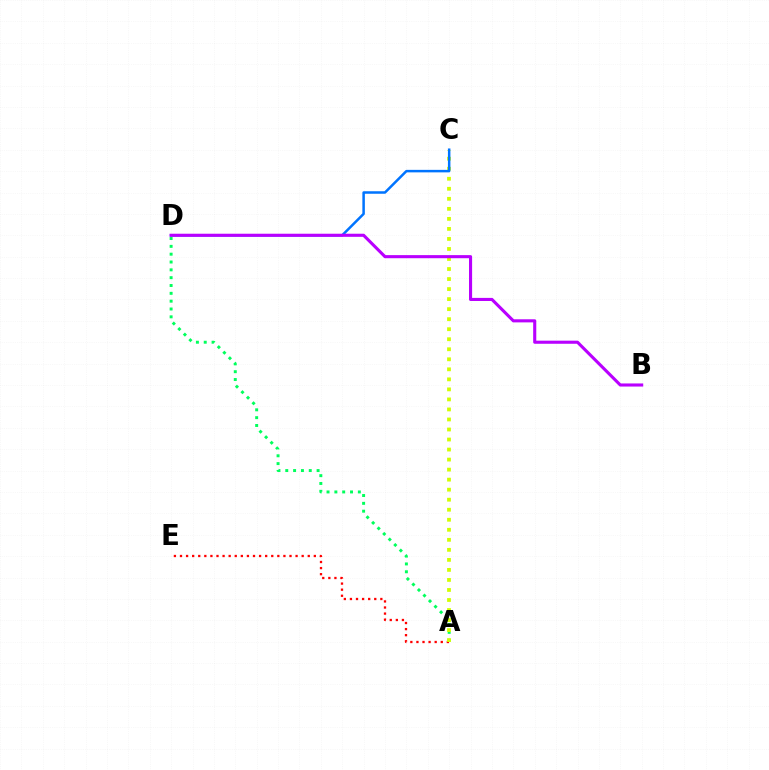{('A', 'D'): [{'color': '#00ff5c', 'line_style': 'dotted', 'thickness': 2.13}], ('A', 'E'): [{'color': '#ff0000', 'line_style': 'dotted', 'thickness': 1.65}], ('A', 'C'): [{'color': '#d1ff00', 'line_style': 'dotted', 'thickness': 2.72}], ('C', 'D'): [{'color': '#0074ff', 'line_style': 'solid', 'thickness': 1.8}], ('B', 'D'): [{'color': '#b900ff', 'line_style': 'solid', 'thickness': 2.23}]}